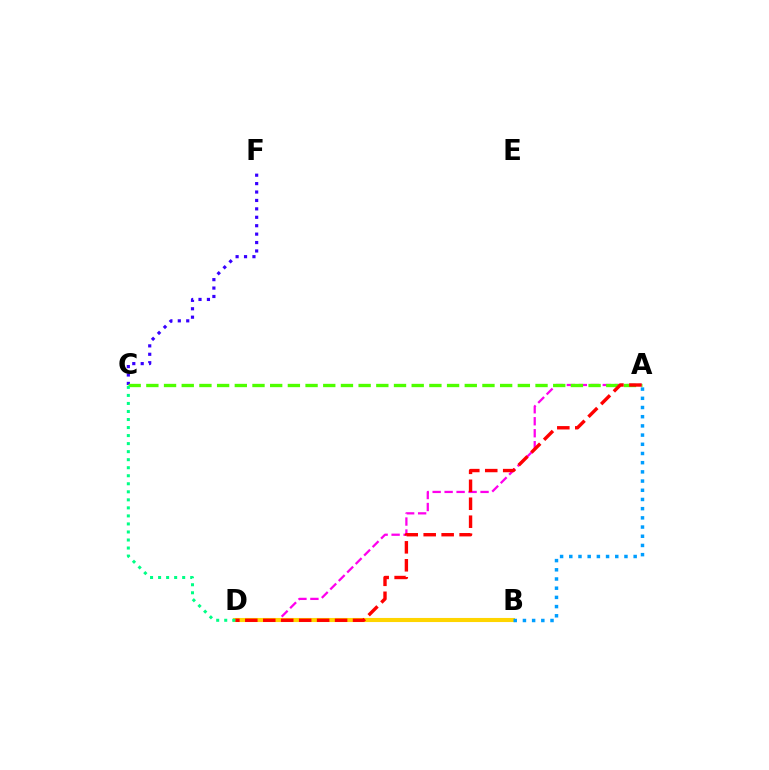{('A', 'D'): [{'color': '#ff00ed', 'line_style': 'dashed', 'thickness': 1.63}, {'color': '#ff0000', 'line_style': 'dashed', 'thickness': 2.44}], ('C', 'F'): [{'color': '#3700ff', 'line_style': 'dotted', 'thickness': 2.29}], ('B', 'D'): [{'color': '#ffd500', 'line_style': 'solid', 'thickness': 2.94}], ('A', 'C'): [{'color': '#4fff00', 'line_style': 'dashed', 'thickness': 2.4}], ('A', 'B'): [{'color': '#009eff', 'line_style': 'dotted', 'thickness': 2.5}], ('C', 'D'): [{'color': '#00ff86', 'line_style': 'dotted', 'thickness': 2.18}]}